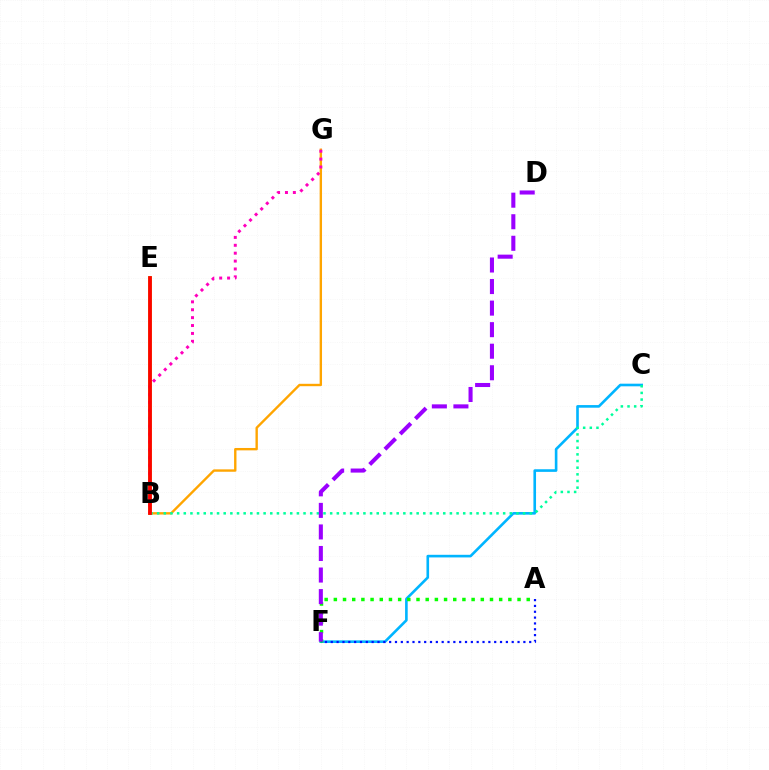{('B', 'E'): [{'color': '#b3ff00', 'line_style': 'solid', 'thickness': 2.71}, {'color': '#ff0000', 'line_style': 'solid', 'thickness': 2.71}], ('C', 'F'): [{'color': '#00b5ff', 'line_style': 'solid', 'thickness': 1.89}], ('B', 'G'): [{'color': '#ffa500', 'line_style': 'solid', 'thickness': 1.71}, {'color': '#ff00bd', 'line_style': 'dotted', 'thickness': 2.14}], ('B', 'C'): [{'color': '#00ff9d', 'line_style': 'dotted', 'thickness': 1.81}], ('A', 'F'): [{'color': '#08ff00', 'line_style': 'dotted', 'thickness': 2.5}, {'color': '#0010ff', 'line_style': 'dotted', 'thickness': 1.59}], ('D', 'F'): [{'color': '#9b00ff', 'line_style': 'dashed', 'thickness': 2.93}]}